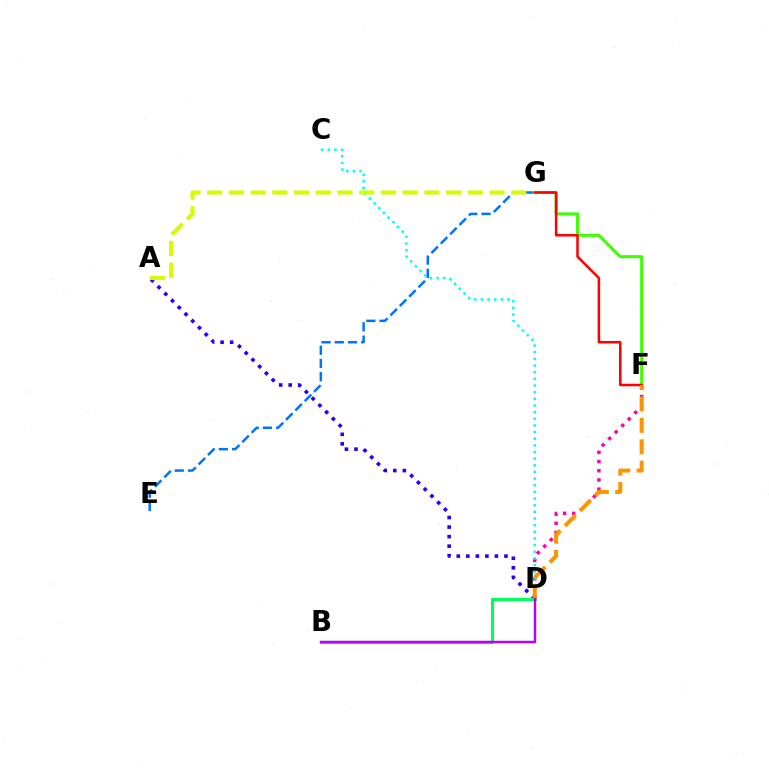{('E', 'G'): [{'color': '#0074ff', 'line_style': 'dashed', 'thickness': 1.8}], ('D', 'F'): [{'color': '#ff00ac', 'line_style': 'dotted', 'thickness': 2.5}, {'color': '#ff9400', 'line_style': 'dashed', 'thickness': 2.91}], ('A', 'D'): [{'color': '#2500ff', 'line_style': 'dotted', 'thickness': 2.59}], ('F', 'G'): [{'color': '#3dff00', 'line_style': 'solid', 'thickness': 2.18}, {'color': '#ff0000', 'line_style': 'solid', 'thickness': 1.81}], ('B', 'D'): [{'color': '#00ff5c', 'line_style': 'solid', 'thickness': 2.25}, {'color': '#b900ff', 'line_style': 'solid', 'thickness': 1.78}], ('C', 'D'): [{'color': '#00fff6', 'line_style': 'dotted', 'thickness': 1.81}], ('A', 'G'): [{'color': '#d1ff00', 'line_style': 'dashed', 'thickness': 2.95}]}